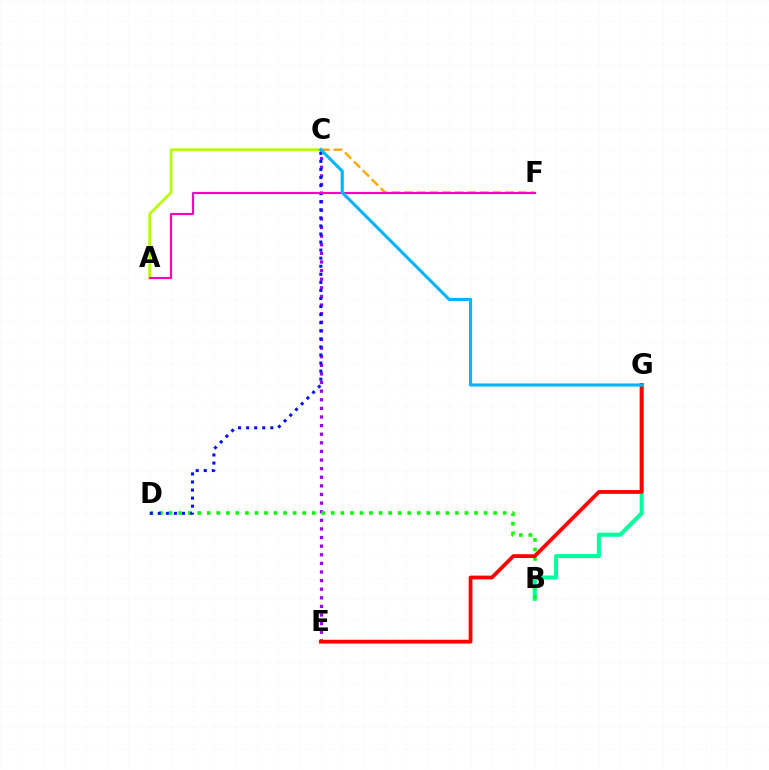{('C', 'E'): [{'color': '#9b00ff', 'line_style': 'dotted', 'thickness': 2.34}], ('A', 'C'): [{'color': '#b3ff00', 'line_style': 'solid', 'thickness': 1.95}], ('B', 'G'): [{'color': '#00ff9d', 'line_style': 'solid', 'thickness': 2.93}], ('B', 'D'): [{'color': '#08ff00', 'line_style': 'dotted', 'thickness': 2.59}], ('C', 'F'): [{'color': '#ffa500', 'line_style': 'dashed', 'thickness': 1.72}], ('C', 'D'): [{'color': '#0010ff', 'line_style': 'dotted', 'thickness': 2.19}], ('A', 'F'): [{'color': '#ff00bd', 'line_style': 'solid', 'thickness': 1.54}], ('E', 'G'): [{'color': '#ff0000', 'line_style': 'solid', 'thickness': 2.72}], ('C', 'G'): [{'color': '#00b5ff', 'line_style': 'solid', 'thickness': 2.25}]}